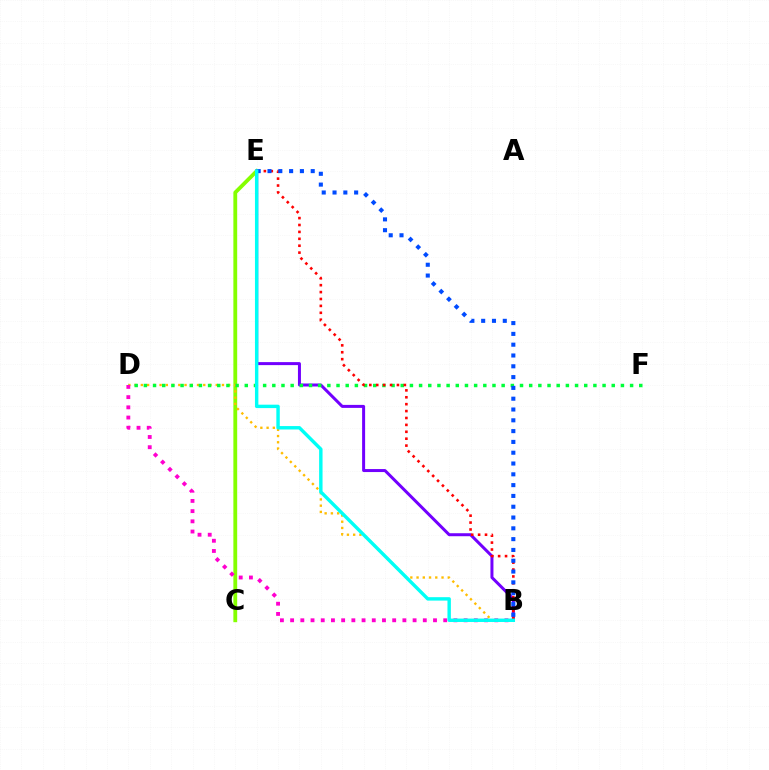{('C', 'E'): [{'color': '#84ff00', 'line_style': 'solid', 'thickness': 2.75}], ('B', 'E'): [{'color': '#7200ff', 'line_style': 'solid', 'thickness': 2.16}, {'color': '#ff0000', 'line_style': 'dotted', 'thickness': 1.88}, {'color': '#004bff', 'line_style': 'dotted', 'thickness': 2.94}, {'color': '#00fff6', 'line_style': 'solid', 'thickness': 2.46}], ('B', 'D'): [{'color': '#ffbd00', 'line_style': 'dotted', 'thickness': 1.7}, {'color': '#ff00cf', 'line_style': 'dotted', 'thickness': 2.77}], ('D', 'F'): [{'color': '#00ff39', 'line_style': 'dotted', 'thickness': 2.49}]}